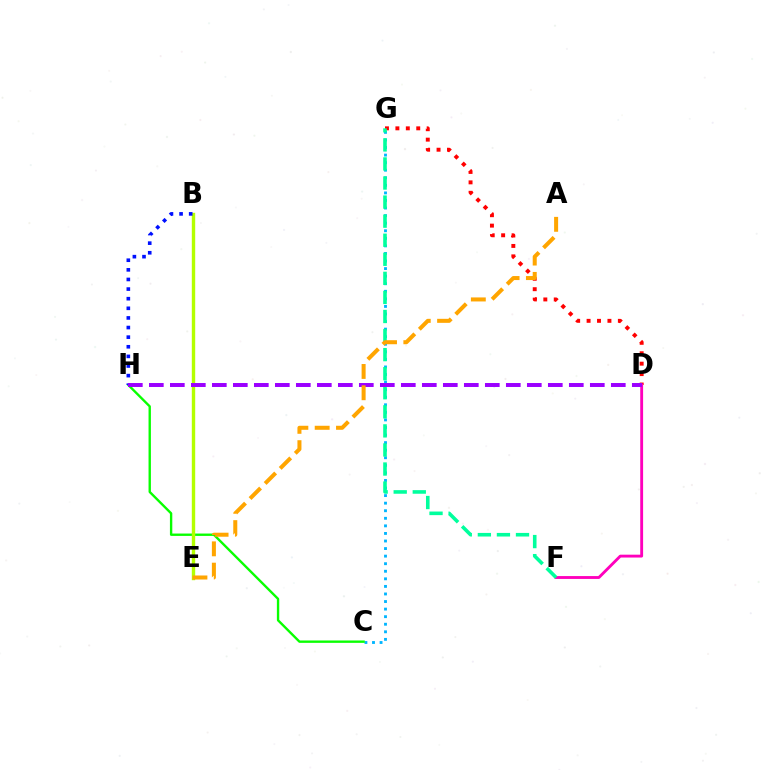{('C', 'G'): [{'color': '#00b5ff', 'line_style': 'dotted', 'thickness': 2.06}], ('D', 'G'): [{'color': '#ff0000', 'line_style': 'dotted', 'thickness': 2.83}], ('C', 'H'): [{'color': '#08ff00', 'line_style': 'solid', 'thickness': 1.71}], ('D', 'F'): [{'color': '#ff00bd', 'line_style': 'solid', 'thickness': 2.06}], ('B', 'E'): [{'color': '#b3ff00', 'line_style': 'solid', 'thickness': 2.44}], ('F', 'G'): [{'color': '#00ff9d', 'line_style': 'dashed', 'thickness': 2.59}], ('B', 'H'): [{'color': '#0010ff', 'line_style': 'dotted', 'thickness': 2.61}], ('D', 'H'): [{'color': '#9b00ff', 'line_style': 'dashed', 'thickness': 2.85}], ('A', 'E'): [{'color': '#ffa500', 'line_style': 'dashed', 'thickness': 2.89}]}